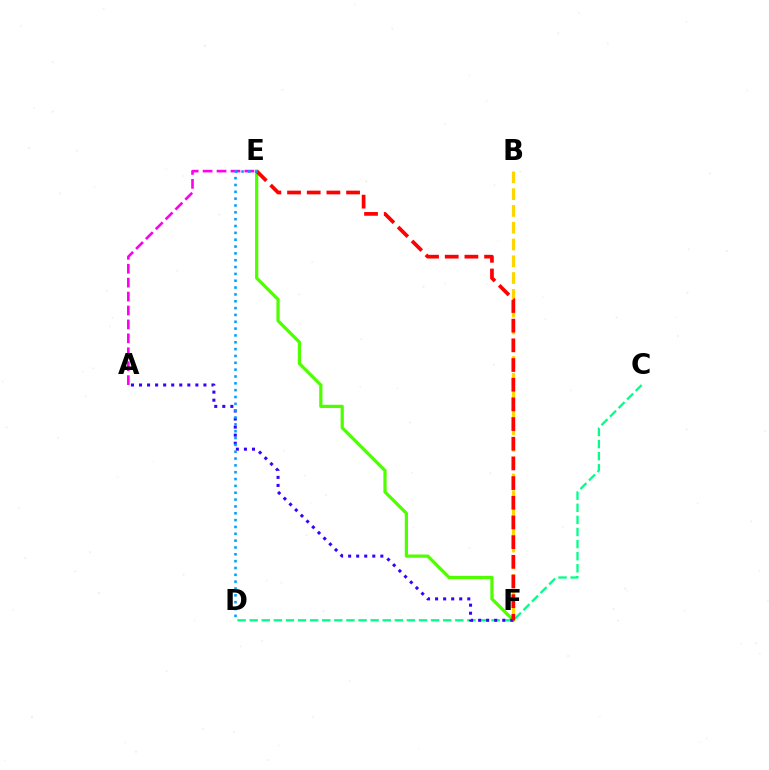{('C', 'D'): [{'color': '#00ff86', 'line_style': 'dashed', 'thickness': 1.64}], ('B', 'F'): [{'color': '#ffd500', 'line_style': 'dashed', 'thickness': 2.28}], ('E', 'F'): [{'color': '#4fff00', 'line_style': 'solid', 'thickness': 2.33}, {'color': '#ff0000', 'line_style': 'dashed', 'thickness': 2.67}], ('A', 'F'): [{'color': '#3700ff', 'line_style': 'dotted', 'thickness': 2.19}], ('A', 'E'): [{'color': '#ff00ed', 'line_style': 'dashed', 'thickness': 1.89}], ('D', 'E'): [{'color': '#009eff', 'line_style': 'dotted', 'thickness': 1.86}]}